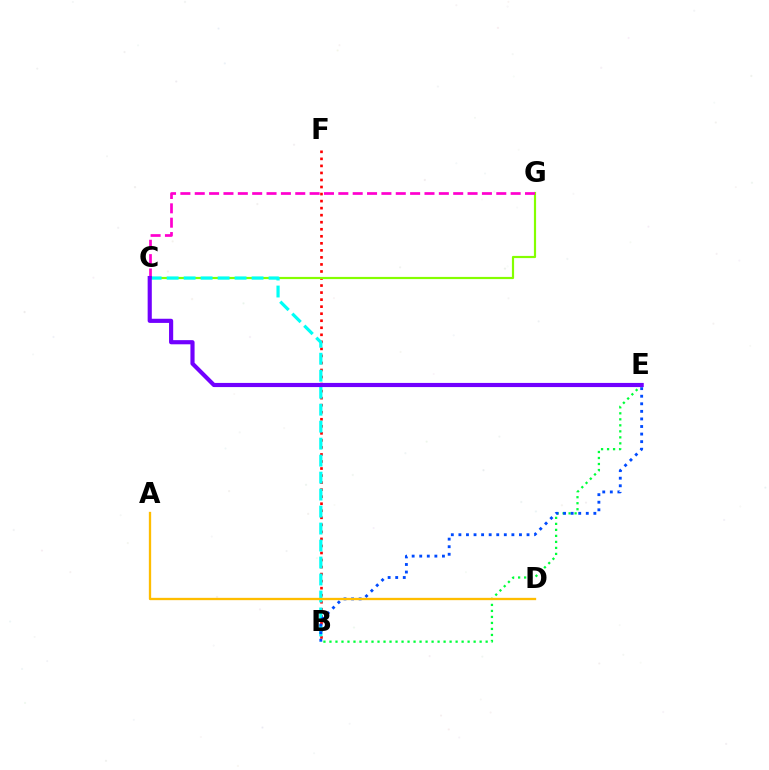{('B', 'F'): [{'color': '#ff0000', 'line_style': 'dotted', 'thickness': 1.91}], ('C', 'G'): [{'color': '#84ff00', 'line_style': 'solid', 'thickness': 1.57}, {'color': '#ff00cf', 'line_style': 'dashed', 'thickness': 1.95}], ('B', 'E'): [{'color': '#00ff39', 'line_style': 'dotted', 'thickness': 1.63}, {'color': '#004bff', 'line_style': 'dotted', 'thickness': 2.06}], ('B', 'C'): [{'color': '#00fff6', 'line_style': 'dashed', 'thickness': 2.31}], ('C', 'E'): [{'color': '#7200ff', 'line_style': 'solid', 'thickness': 2.99}], ('A', 'D'): [{'color': '#ffbd00', 'line_style': 'solid', 'thickness': 1.66}]}